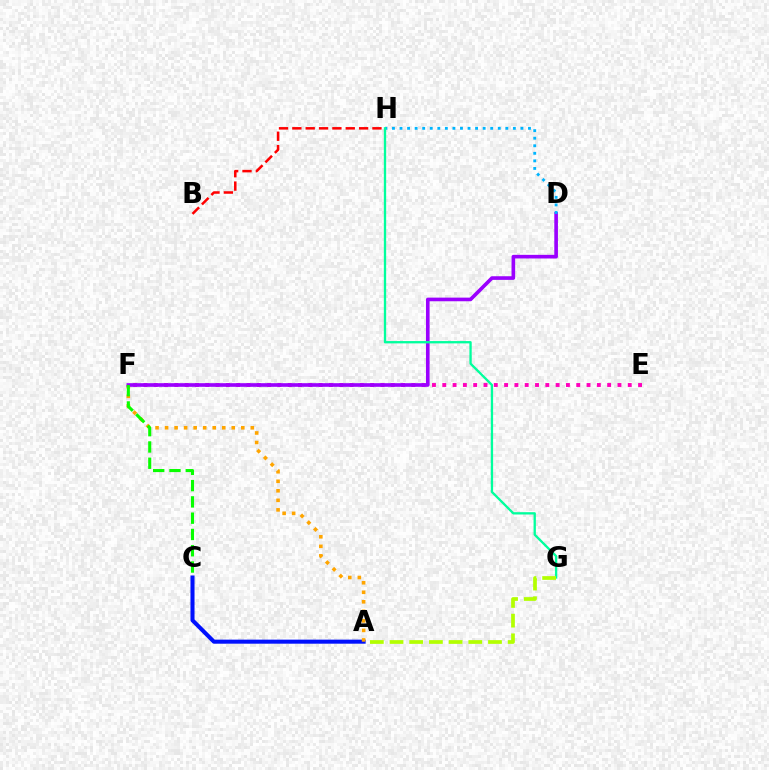{('A', 'C'): [{'color': '#0010ff', 'line_style': 'solid', 'thickness': 2.92}], ('A', 'F'): [{'color': '#ffa500', 'line_style': 'dotted', 'thickness': 2.59}], ('B', 'H'): [{'color': '#ff0000', 'line_style': 'dashed', 'thickness': 1.81}], ('E', 'F'): [{'color': '#ff00bd', 'line_style': 'dotted', 'thickness': 2.8}], ('D', 'F'): [{'color': '#9b00ff', 'line_style': 'solid', 'thickness': 2.62}], ('D', 'H'): [{'color': '#00b5ff', 'line_style': 'dotted', 'thickness': 2.05}], ('G', 'H'): [{'color': '#00ff9d', 'line_style': 'solid', 'thickness': 1.67}], ('A', 'G'): [{'color': '#b3ff00', 'line_style': 'dashed', 'thickness': 2.67}], ('C', 'F'): [{'color': '#08ff00', 'line_style': 'dashed', 'thickness': 2.21}]}